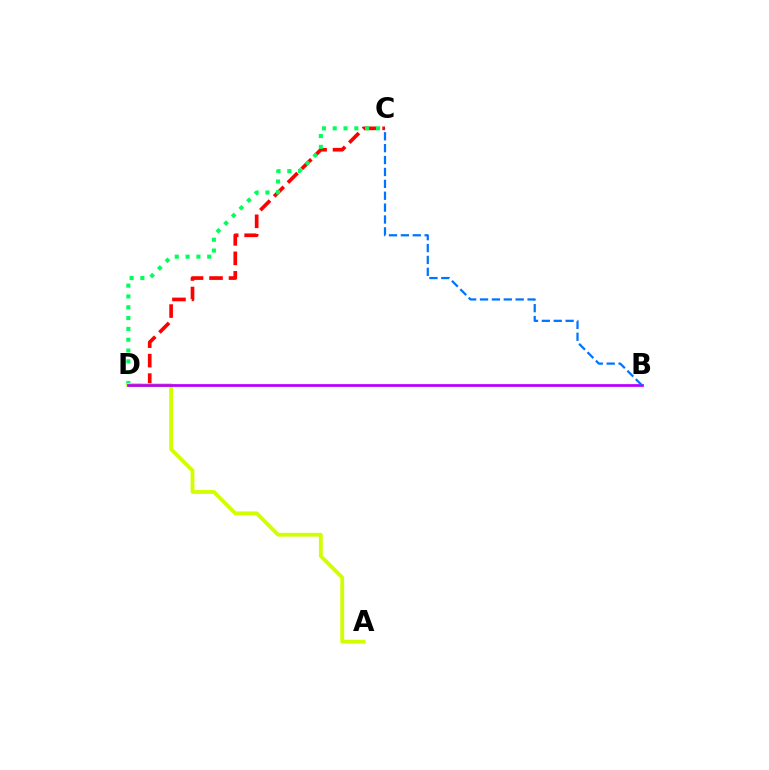{('C', 'D'): [{'color': '#ff0000', 'line_style': 'dashed', 'thickness': 2.65}, {'color': '#00ff5c', 'line_style': 'dotted', 'thickness': 2.94}], ('A', 'D'): [{'color': '#d1ff00', 'line_style': 'solid', 'thickness': 2.75}], ('B', 'D'): [{'color': '#b900ff', 'line_style': 'solid', 'thickness': 1.98}], ('B', 'C'): [{'color': '#0074ff', 'line_style': 'dashed', 'thickness': 1.62}]}